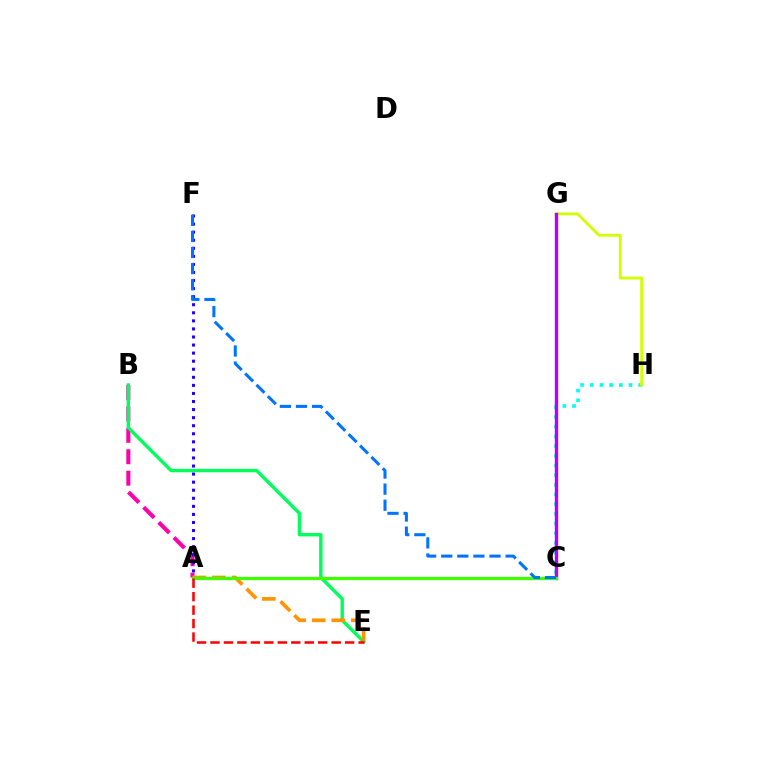{('C', 'H'): [{'color': '#00fff6', 'line_style': 'dotted', 'thickness': 2.63}], ('A', 'B'): [{'color': '#ff00ac', 'line_style': 'dashed', 'thickness': 2.91}], ('B', 'E'): [{'color': '#00ff5c', 'line_style': 'solid', 'thickness': 2.45}], ('A', 'E'): [{'color': '#ff9400', 'line_style': 'dashed', 'thickness': 2.66}, {'color': '#ff0000', 'line_style': 'dashed', 'thickness': 1.83}], ('A', 'F'): [{'color': '#2500ff', 'line_style': 'dotted', 'thickness': 2.19}], ('G', 'H'): [{'color': '#d1ff00', 'line_style': 'solid', 'thickness': 2.05}], ('C', 'G'): [{'color': '#b900ff', 'line_style': 'solid', 'thickness': 2.43}], ('A', 'C'): [{'color': '#3dff00', 'line_style': 'solid', 'thickness': 2.34}], ('C', 'F'): [{'color': '#0074ff', 'line_style': 'dashed', 'thickness': 2.19}]}